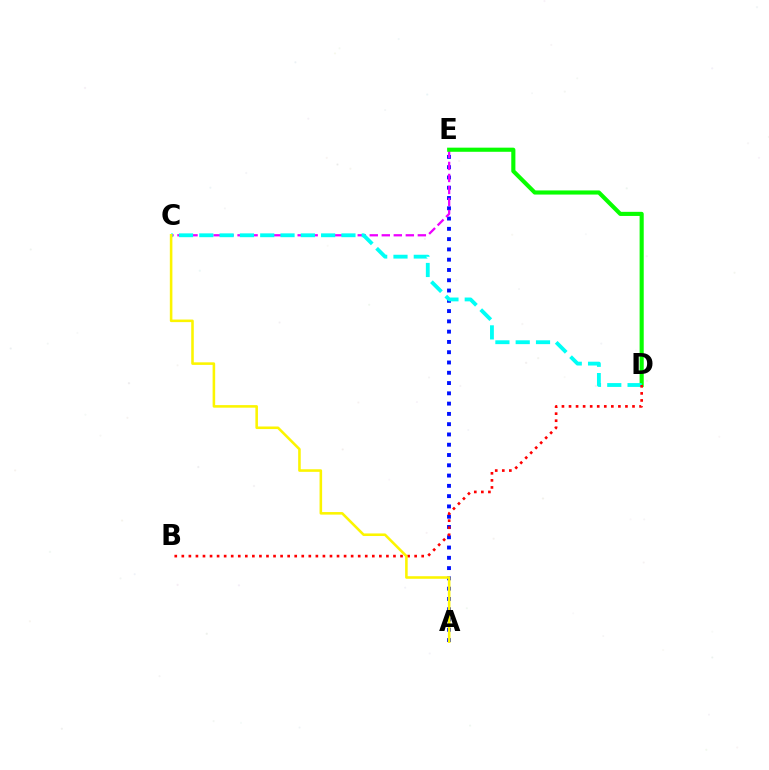{('A', 'E'): [{'color': '#0010ff', 'line_style': 'dotted', 'thickness': 2.79}], ('C', 'E'): [{'color': '#ee00ff', 'line_style': 'dashed', 'thickness': 1.63}], ('D', 'E'): [{'color': '#08ff00', 'line_style': 'solid', 'thickness': 2.97}], ('C', 'D'): [{'color': '#00fff6', 'line_style': 'dashed', 'thickness': 2.76}], ('B', 'D'): [{'color': '#ff0000', 'line_style': 'dotted', 'thickness': 1.92}], ('A', 'C'): [{'color': '#fcf500', 'line_style': 'solid', 'thickness': 1.85}]}